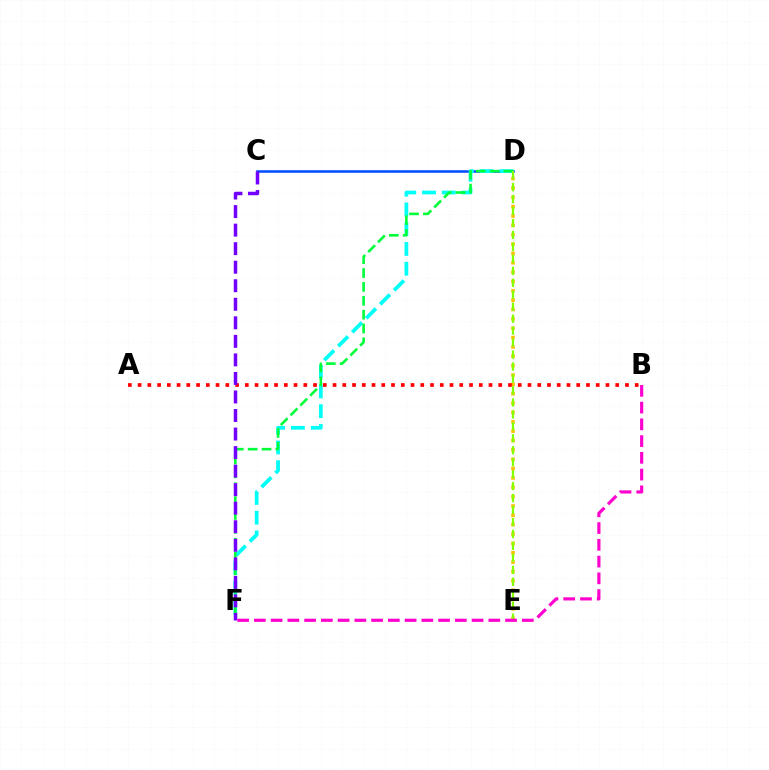{('C', 'D'): [{'color': '#004bff', 'line_style': 'solid', 'thickness': 1.82}], ('D', 'F'): [{'color': '#00fff6', 'line_style': 'dashed', 'thickness': 2.69}, {'color': '#00ff39', 'line_style': 'dashed', 'thickness': 1.88}], ('D', 'E'): [{'color': '#ffbd00', 'line_style': 'dotted', 'thickness': 2.54}, {'color': '#84ff00', 'line_style': 'dashed', 'thickness': 1.62}], ('A', 'B'): [{'color': '#ff0000', 'line_style': 'dotted', 'thickness': 2.65}], ('C', 'F'): [{'color': '#7200ff', 'line_style': 'dashed', 'thickness': 2.52}], ('B', 'F'): [{'color': '#ff00cf', 'line_style': 'dashed', 'thickness': 2.28}]}